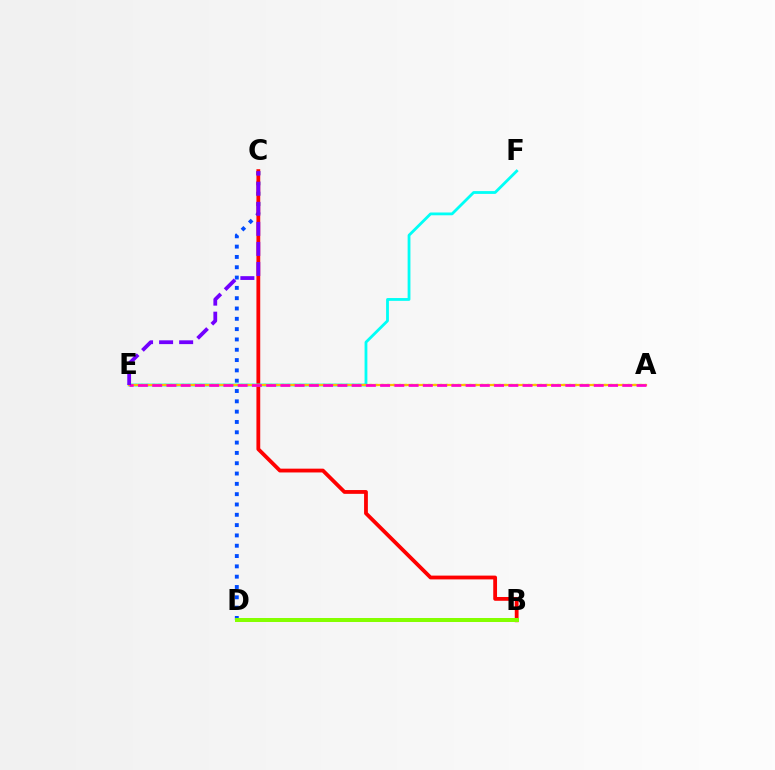{('C', 'D'): [{'color': '#004bff', 'line_style': 'dotted', 'thickness': 2.8}], ('B', 'C'): [{'color': '#ff0000', 'line_style': 'solid', 'thickness': 2.73}], ('A', 'E'): [{'color': '#00ff39', 'line_style': 'dotted', 'thickness': 1.59}, {'color': '#ffbd00', 'line_style': 'solid', 'thickness': 1.61}, {'color': '#ff00cf', 'line_style': 'dashed', 'thickness': 1.94}], ('E', 'F'): [{'color': '#00fff6', 'line_style': 'solid', 'thickness': 2.02}], ('B', 'D'): [{'color': '#84ff00', 'line_style': 'solid', 'thickness': 2.88}], ('C', 'E'): [{'color': '#7200ff', 'line_style': 'dashed', 'thickness': 2.72}]}